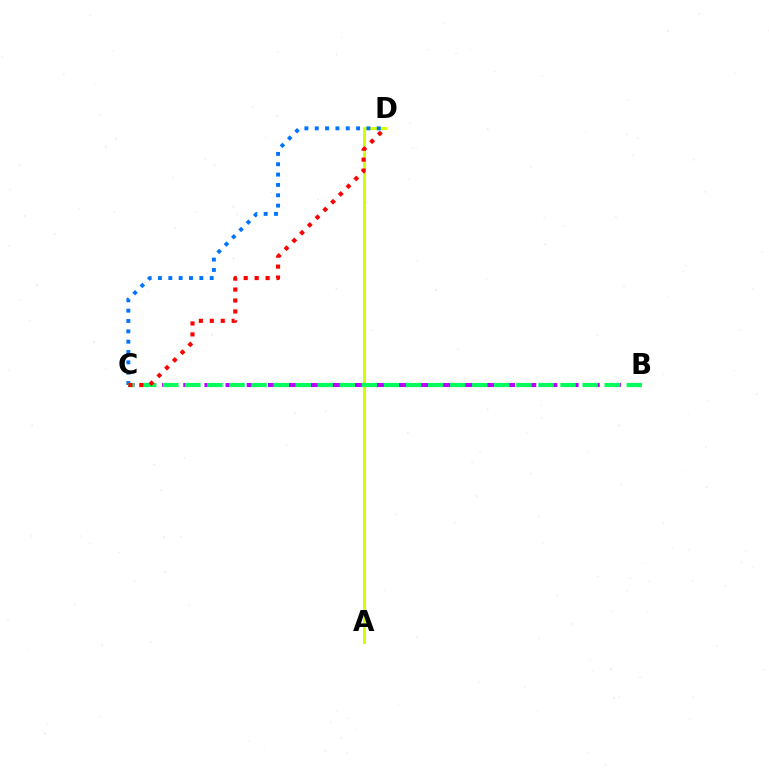{('B', 'C'): [{'color': '#b900ff', 'line_style': 'dashed', 'thickness': 2.87}, {'color': '#00ff5c', 'line_style': 'dashed', 'thickness': 3.0}], ('A', 'D'): [{'color': '#d1ff00', 'line_style': 'solid', 'thickness': 2.14}], ('C', 'D'): [{'color': '#0074ff', 'line_style': 'dotted', 'thickness': 2.81}, {'color': '#ff0000', 'line_style': 'dotted', 'thickness': 2.98}]}